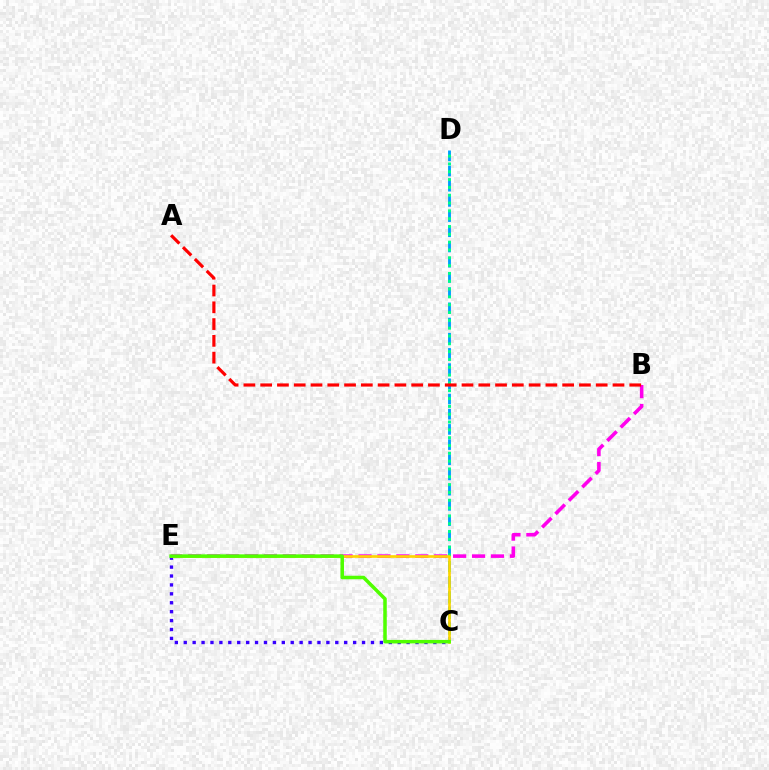{('B', 'E'): [{'color': '#ff00ed', 'line_style': 'dashed', 'thickness': 2.57}], ('C', 'E'): [{'color': '#3700ff', 'line_style': 'dotted', 'thickness': 2.42}, {'color': '#ffd500', 'line_style': 'solid', 'thickness': 1.91}, {'color': '#4fff00', 'line_style': 'solid', 'thickness': 2.54}], ('C', 'D'): [{'color': '#009eff', 'line_style': 'dashed', 'thickness': 2.06}, {'color': '#00ff86', 'line_style': 'dotted', 'thickness': 2.13}], ('A', 'B'): [{'color': '#ff0000', 'line_style': 'dashed', 'thickness': 2.28}]}